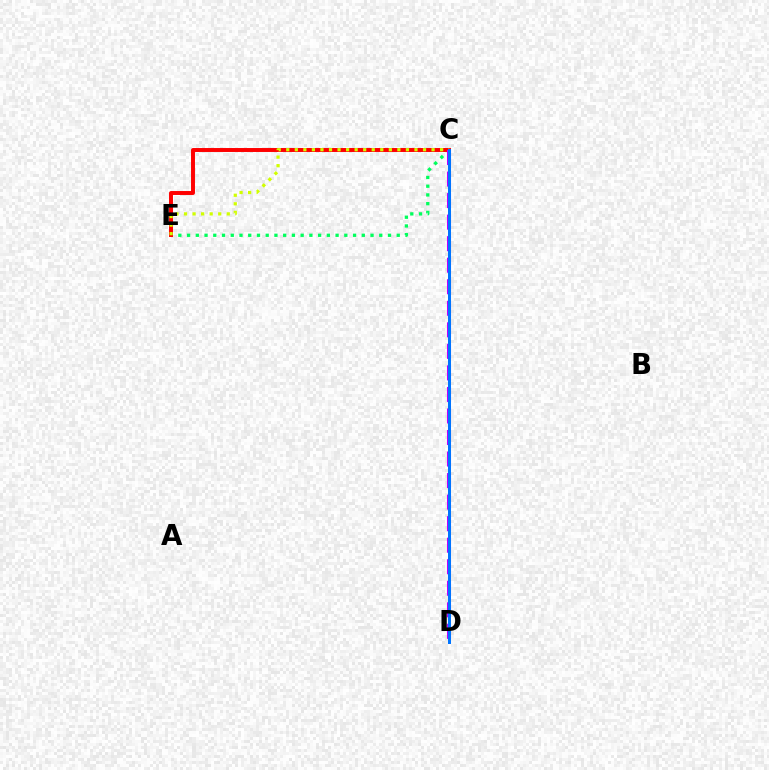{('C', 'E'): [{'color': '#00ff5c', 'line_style': 'dotted', 'thickness': 2.37}, {'color': '#ff0000', 'line_style': 'solid', 'thickness': 2.84}, {'color': '#d1ff00', 'line_style': 'dotted', 'thickness': 2.32}], ('C', 'D'): [{'color': '#b900ff', 'line_style': 'dashed', 'thickness': 2.93}, {'color': '#0074ff', 'line_style': 'solid', 'thickness': 2.16}]}